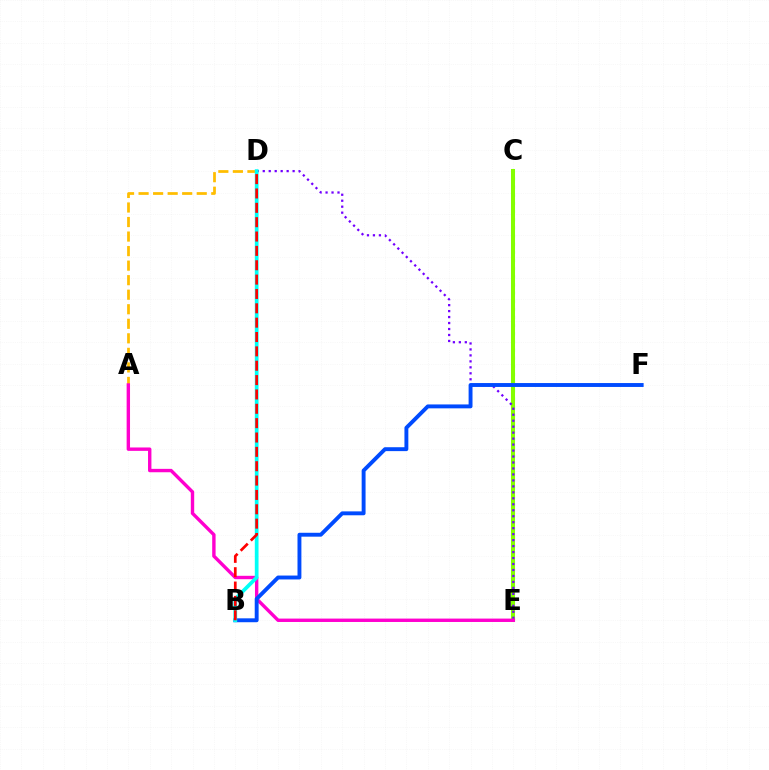{('C', 'E'): [{'color': '#00ff39', 'line_style': 'dotted', 'thickness': 2.21}, {'color': '#84ff00', 'line_style': 'solid', 'thickness': 2.91}], ('D', 'E'): [{'color': '#7200ff', 'line_style': 'dotted', 'thickness': 1.62}], ('A', 'D'): [{'color': '#ffbd00', 'line_style': 'dashed', 'thickness': 1.97}], ('A', 'E'): [{'color': '#ff00cf', 'line_style': 'solid', 'thickness': 2.44}], ('B', 'F'): [{'color': '#004bff', 'line_style': 'solid', 'thickness': 2.81}], ('B', 'D'): [{'color': '#00fff6', 'line_style': 'solid', 'thickness': 2.68}, {'color': '#ff0000', 'line_style': 'dashed', 'thickness': 1.95}]}